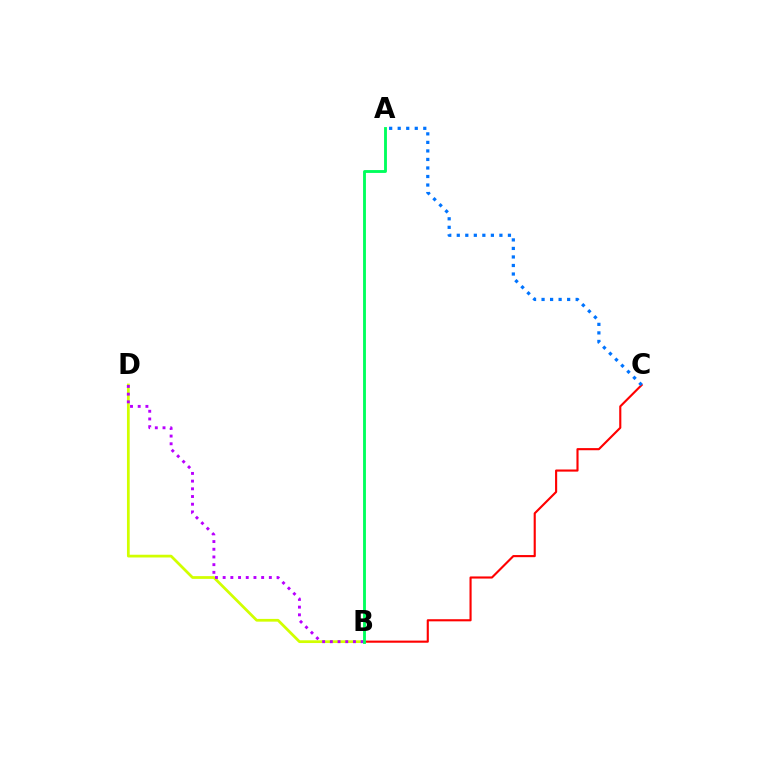{('B', 'D'): [{'color': '#d1ff00', 'line_style': 'solid', 'thickness': 1.98}, {'color': '#b900ff', 'line_style': 'dotted', 'thickness': 2.09}], ('B', 'C'): [{'color': '#ff0000', 'line_style': 'solid', 'thickness': 1.53}], ('A', 'C'): [{'color': '#0074ff', 'line_style': 'dotted', 'thickness': 2.32}], ('A', 'B'): [{'color': '#00ff5c', 'line_style': 'solid', 'thickness': 2.06}]}